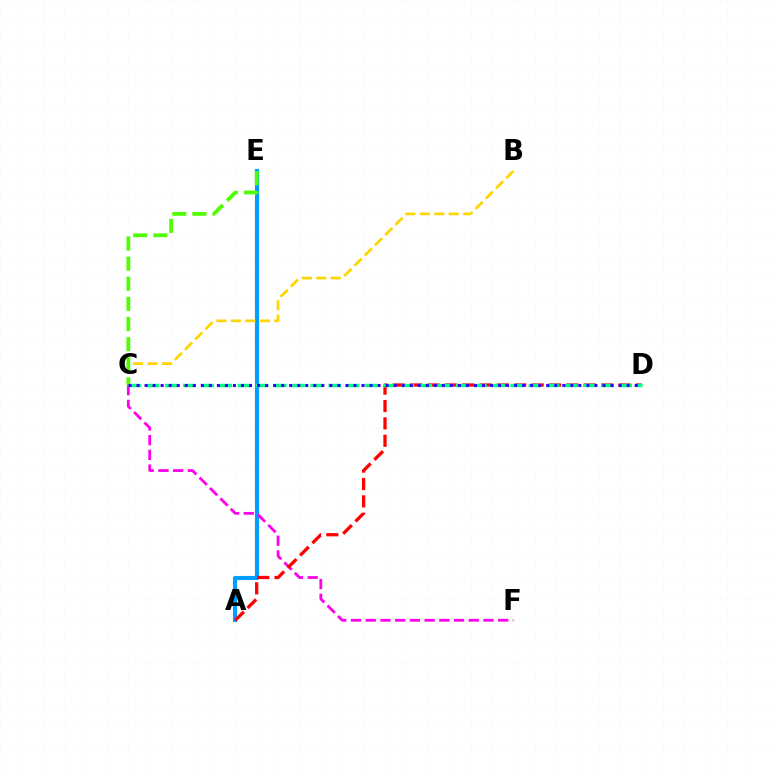{('A', 'E'): [{'color': '#009eff', 'line_style': 'solid', 'thickness': 2.96}], ('C', 'F'): [{'color': '#ff00ed', 'line_style': 'dashed', 'thickness': 2.0}], ('A', 'D'): [{'color': '#ff0000', 'line_style': 'dashed', 'thickness': 2.36}], ('C', 'D'): [{'color': '#00ff86', 'line_style': 'dashed', 'thickness': 2.47}, {'color': '#3700ff', 'line_style': 'dotted', 'thickness': 2.18}], ('B', 'C'): [{'color': '#ffd500', 'line_style': 'dashed', 'thickness': 1.96}], ('C', 'E'): [{'color': '#4fff00', 'line_style': 'dashed', 'thickness': 2.73}]}